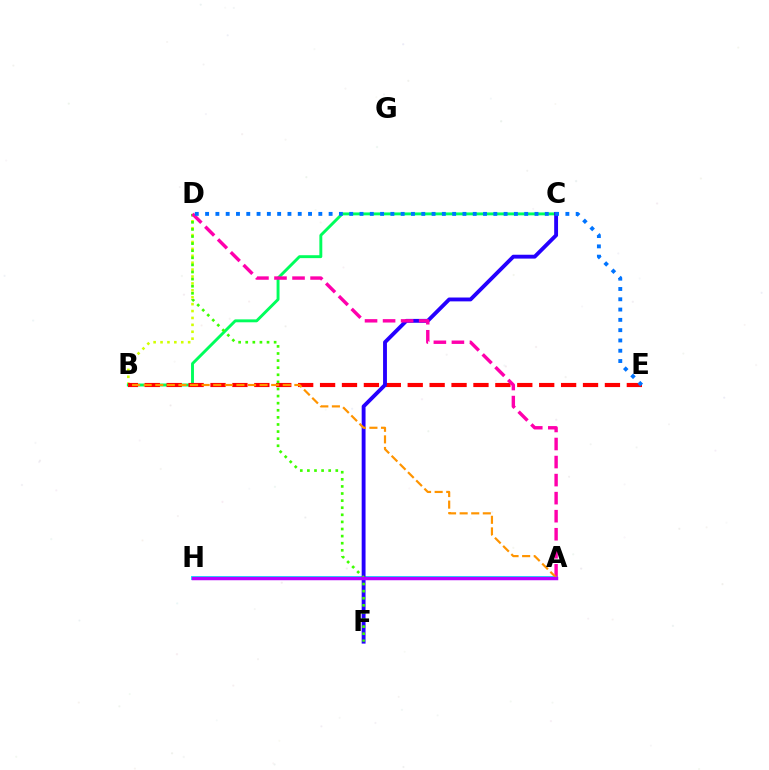{('B', 'D'): [{'color': '#d1ff00', 'line_style': 'dotted', 'thickness': 1.88}], ('B', 'C'): [{'color': '#00ff5c', 'line_style': 'solid', 'thickness': 2.1}], ('B', 'E'): [{'color': '#ff0000', 'line_style': 'dashed', 'thickness': 2.98}], ('A', 'H'): [{'color': '#00fff6', 'line_style': 'solid', 'thickness': 2.83}, {'color': '#b900ff', 'line_style': 'solid', 'thickness': 2.5}], ('C', 'F'): [{'color': '#2500ff', 'line_style': 'solid', 'thickness': 2.78}], ('D', 'F'): [{'color': '#3dff00', 'line_style': 'dotted', 'thickness': 1.93}], ('A', 'D'): [{'color': '#ff00ac', 'line_style': 'dashed', 'thickness': 2.45}], ('A', 'B'): [{'color': '#ff9400', 'line_style': 'dashed', 'thickness': 1.58}], ('D', 'E'): [{'color': '#0074ff', 'line_style': 'dotted', 'thickness': 2.8}]}